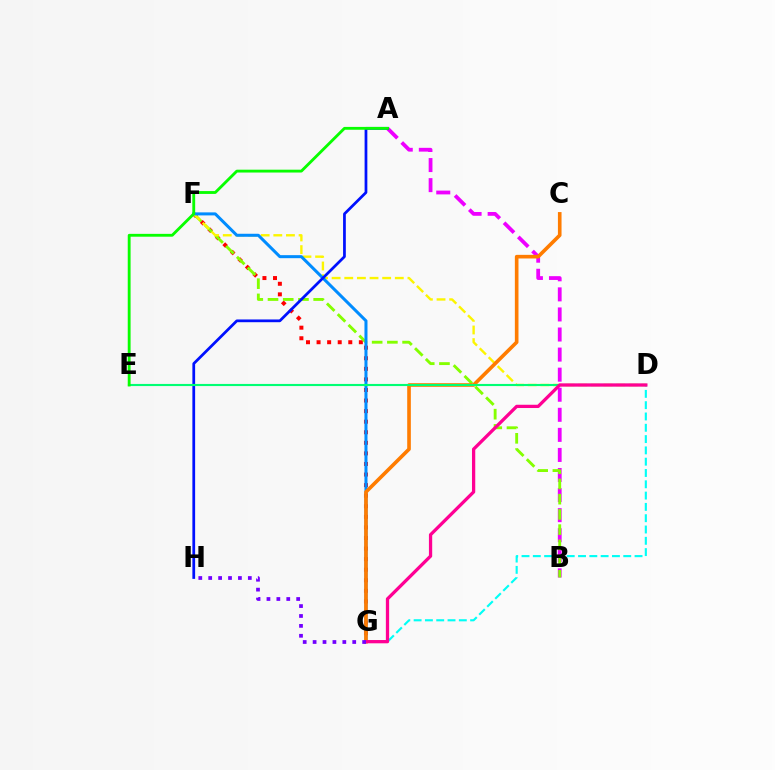{('F', 'G'): [{'color': '#ff0000', 'line_style': 'dotted', 'thickness': 2.87}, {'color': '#008cff', 'line_style': 'solid', 'thickness': 2.18}], ('A', 'B'): [{'color': '#ee00ff', 'line_style': 'dashed', 'thickness': 2.73}], ('B', 'F'): [{'color': '#84ff00', 'line_style': 'dashed', 'thickness': 2.07}], ('D', 'F'): [{'color': '#fcf500', 'line_style': 'dashed', 'thickness': 1.72}], ('A', 'H'): [{'color': '#0010ff', 'line_style': 'solid', 'thickness': 1.98}], ('C', 'G'): [{'color': '#ff7c00', 'line_style': 'solid', 'thickness': 2.61}], ('D', 'G'): [{'color': '#00fff6', 'line_style': 'dashed', 'thickness': 1.54}, {'color': '#ff0094', 'line_style': 'solid', 'thickness': 2.35}], ('D', 'E'): [{'color': '#00ff74', 'line_style': 'solid', 'thickness': 1.53}], ('A', 'E'): [{'color': '#08ff00', 'line_style': 'solid', 'thickness': 2.05}], ('G', 'H'): [{'color': '#7200ff', 'line_style': 'dotted', 'thickness': 2.69}]}